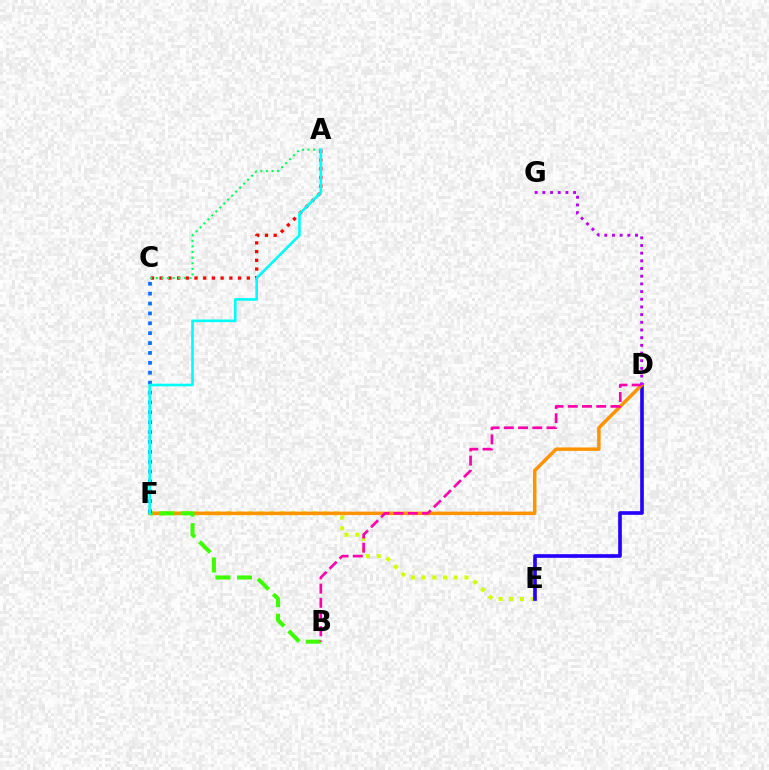{('A', 'C'): [{'color': '#ff0000', 'line_style': 'dotted', 'thickness': 2.37}, {'color': '#00ff5c', 'line_style': 'dotted', 'thickness': 1.52}], ('E', 'F'): [{'color': '#d1ff00', 'line_style': 'dotted', 'thickness': 2.91}], ('D', 'E'): [{'color': '#2500ff', 'line_style': 'solid', 'thickness': 2.63}], ('D', 'F'): [{'color': '#ff9400', 'line_style': 'solid', 'thickness': 2.51}], ('B', 'F'): [{'color': '#3dff00', 'line_style': 'dashed', 'thickness': 2.93}], ('B', 'D'): [{'color': '#ff00ac', 'line_style': 'dashed', 'thickness': 1.93}], ('C', 'F'): [{'color': '#0074ff', 'line_style': 'dotted', 'thickness': 2.69}], ('D', 'G'): [{'color': '#b900ff', 'line_style': 'dotted', 'thickness': 2.09}], ('A', 'F'): [{'color': '#00fff6', 'line_style': 'solid', 'thickness': 1.91}]}